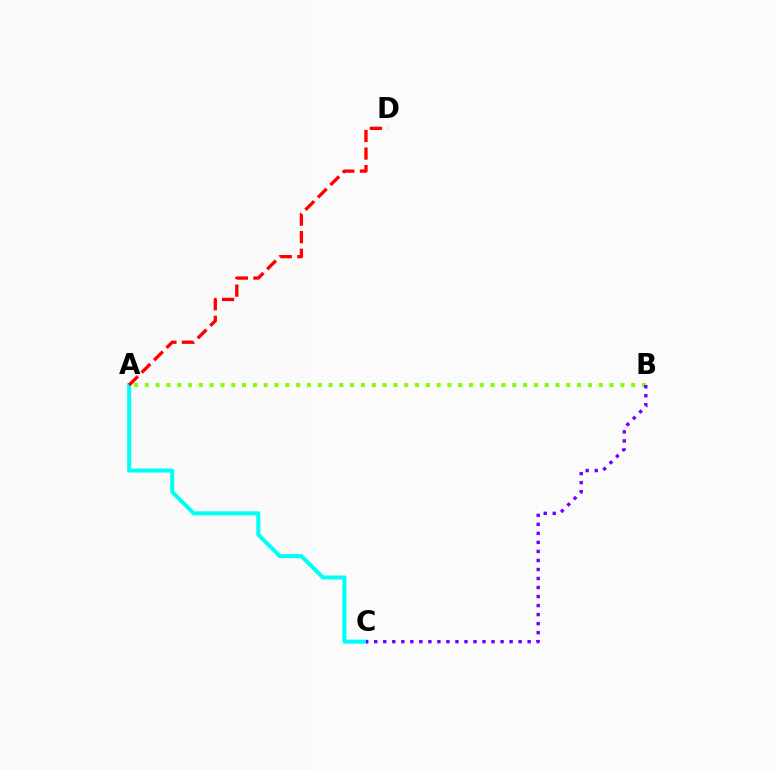{('A', 'B'): [{'color': '#84ff00', 'line_style': 'dotted', 'thickness': 2.94}], ('A', 'C'): [{'color': '#00fff6', 'line_style': 'solid', 'thickness': 2.92}], ('B', 'C'): [{'color': '#7200ff', 'line_style': 'dotted', 'thickness': 2.45}], ('A', 'D'): [{'color': '#ff0000', 'line_style': 'dashed', 'thickness': 2.39}]}